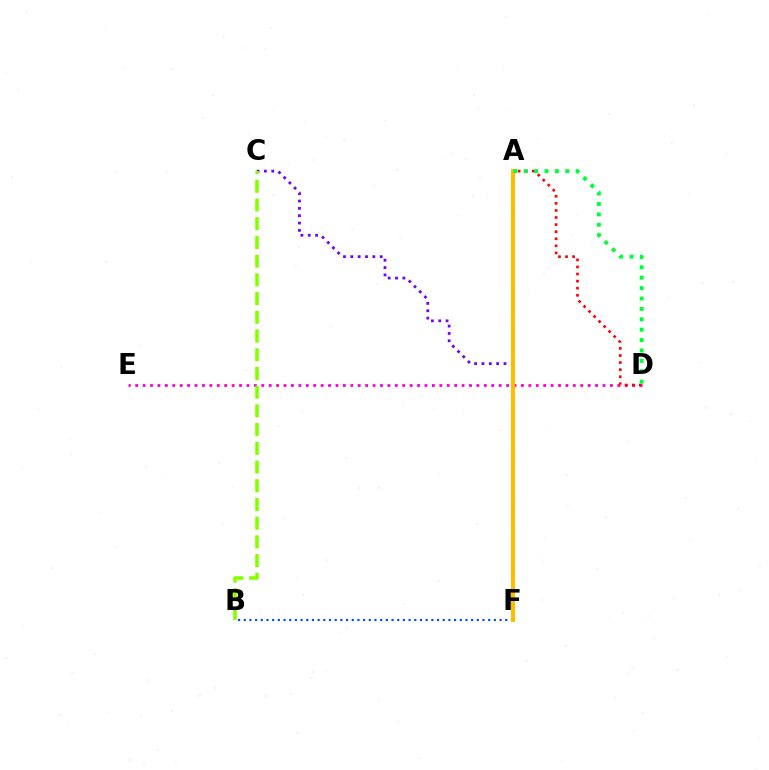{('D', 'E'): [{'color': '#ff00cf', 'line_style': 'dotted', 'thickness': 2.02}], ('B', 'F'): [{'color': '#004bff', 'line_style': 'dotted', 'thickness': 1.54}], ('C', 'F'): [{'color': '#7200ff', 'line_style': 'dotted', 'thickness': 2.0}], ('A', 'F'): [{'color': '#00fff6', 'line_style': 'dotted', 'thickness': 2.7}, {'color': '#ffbd00', 'line_style': 'solid', 'thickness': 2.86}], ('A', 'D'): [{'color': '#ff0000', 'line_style': 'dotted', 'thickness': 1.92}, {'color': '#00ff39', 'line_style': 'dotted', 'thickness': 2.82}], ('B', 'C'): [{'color': '#84ff00', 'line_style': 'dashed', 'thickness': 2.54}]}